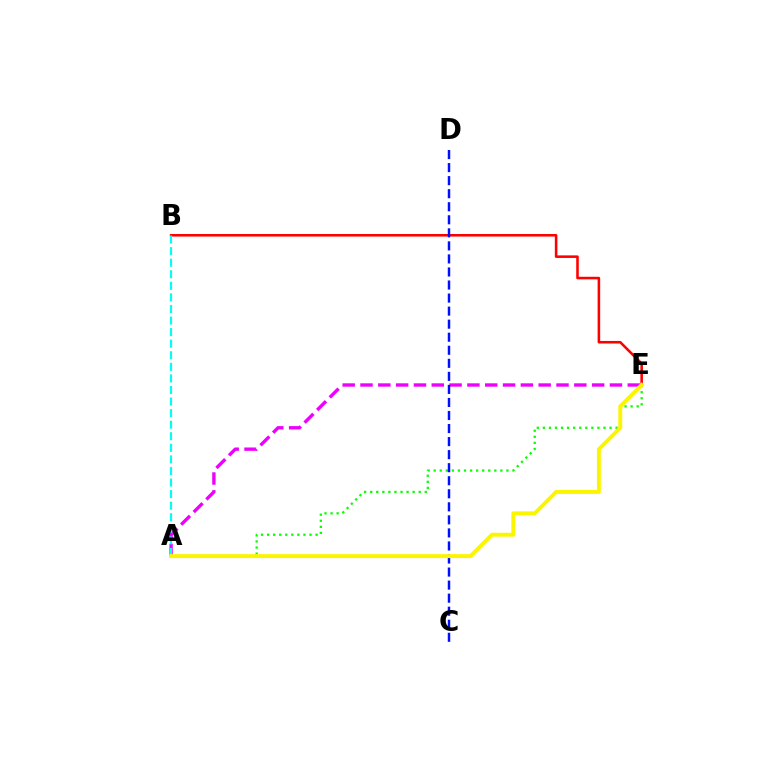{('A', 'E'): [{'color': '#08ff00', 'line_style': 'dotted', 'thickness': 1.65}, {'color': '#ee00ff', 'line_style': 'dashed', 'thickness': 2.42}, {'color': '#fcf500', 'line_style': 'solid', 'thickness': 2.84}], ('B', 'E'): [{'color': '#ff0000', 'line_style': 'solid', 'thickness': 1.85}], ('A', 'B'): [{'color': '#00fff6', 'line_style': 'dashed', 'thickness': 1.57}], ('C', 'D'): [{'color': '#0010ff', 'line_style': 'dashed', 'thickness': 1.77}]}